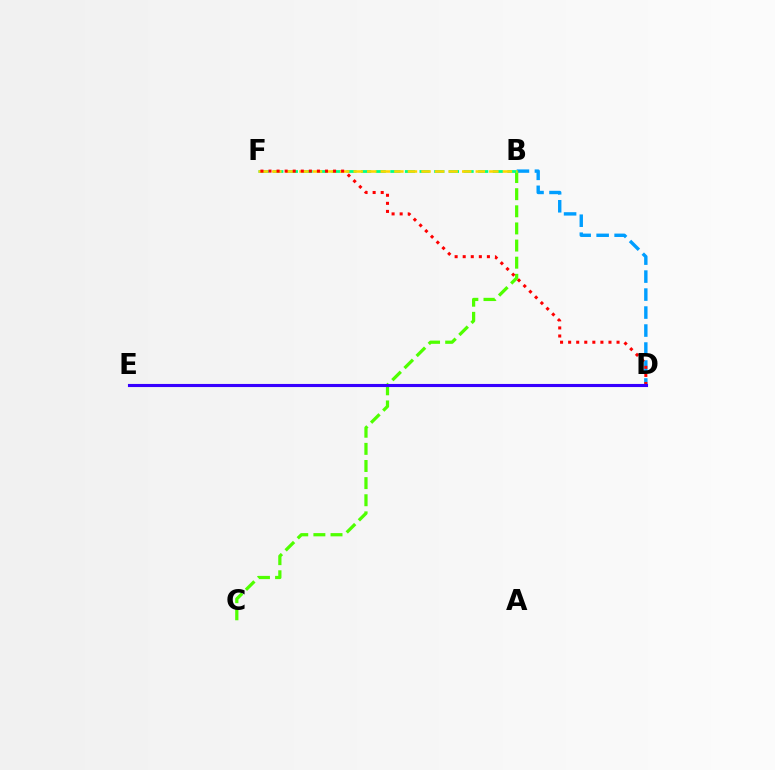{('B', 'D'): [{'color': '#009eff', 'line_style': 'dashed', 'thickness': 2.44}], ('B', 'C'): [{'color': '#4fff00', 'line_style': 'dashed', 'thickness': 2.33}], ('B', 'F'): [{'color': '#00ff86', 'line_style': 'dashed', 'thickness': 1.99}, {'color': '#ffd500', 'line_style': 'dashed', 'thickness': 1.84}], ('D', 'E'): [{'color': '#ff00ed', 'line_style': 'dotted', 'thickness': 2.03}, {'color': '#3700ff', 'line_style': 'solid', 'thickness': 2.23}], ('D', 'F'): [{'color': '#ff0000', 'line_style': 'dotted', 'thickness': 2.19}]}